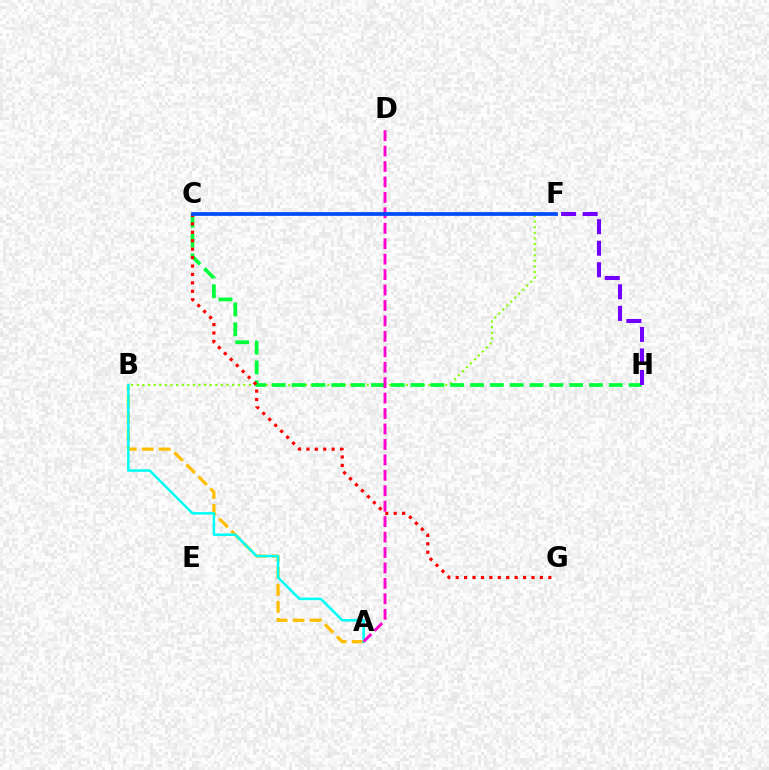{('B', 'F'): [{'color': '#84ff00', 'line_style': 'dotted', 'thickness': 1.52}], ('A', 'B'): [{'color': '#ffbd00', 'line_style': 'dashed', 'thickness': 2.31}, {'color': '#00fff6', 'line_style': 'solid', 'thickness': 1.82}], ('C', 'H'): [{'color': '#00ff39', 'line_style': 'dashed', 'thickness': 2.69}], ('C', 'G'): [{'color': '#ff0000', 'line_style': 'dotted', 'thickness': 2.29}], ('A', 'D'): [{'color': '#ff00cf', 'line_style': 'dashed', 'thickness': 2.1}], ('F', 'H'): [{'color': '#7200ff', 'line_style': 'dashed', 'thickness': 2.93}], ('C', 'F'): [{'color': '#004bff', 'line_style': 'solid', 'thickness': 2.68}]}